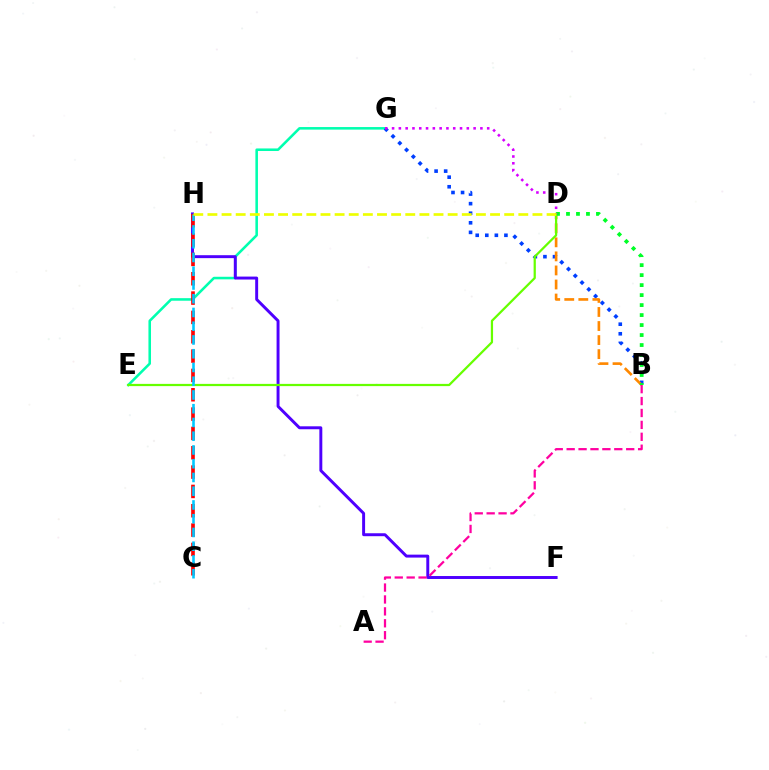{('E', 'G'): [{'color': '#00ffaf', 'line_style': 'solid', 'thickness': 1.85}], ('B', 'G'): [{'color': '#003fff', 'line_style': 'dotted', 'thickness': 2.6}], ('F', 'H'): [{'color': '#4f00ff', 'line_style': 'solid', 'thickness': 2.12}], ('C', 'H'): [{'color': '#ff0000', 'line_style': 'dashed', 'thickness': 2.63}, {'color': '#00c7ff', 'line_style': 'dashed', 'thickness': 1.87}], ('B', 'D'): [{'color': '#ff8800', 'line_style': 'dashed', 'thickness': 1.91}, {'color': '#00ff27', 'line_style': 'dotted', 'thickness': 2.71}], ('A', 'B'): [{'color': '#ff00a0', 'line_style': 'dashed', 'thickness': 1.62}], ('D', 'E'): [{'color': '#66ff00', 'line_style': 'solid', 'thickness': 1.61}], ('D', 'G'): [{'color': '#d600ff', 'line_style': 'dotted', 'thickness': 1.85}], ('D', 'H'): [{'color': '#eeff00', 'line_style': 'dashed', 'thickness': 1.92}]}